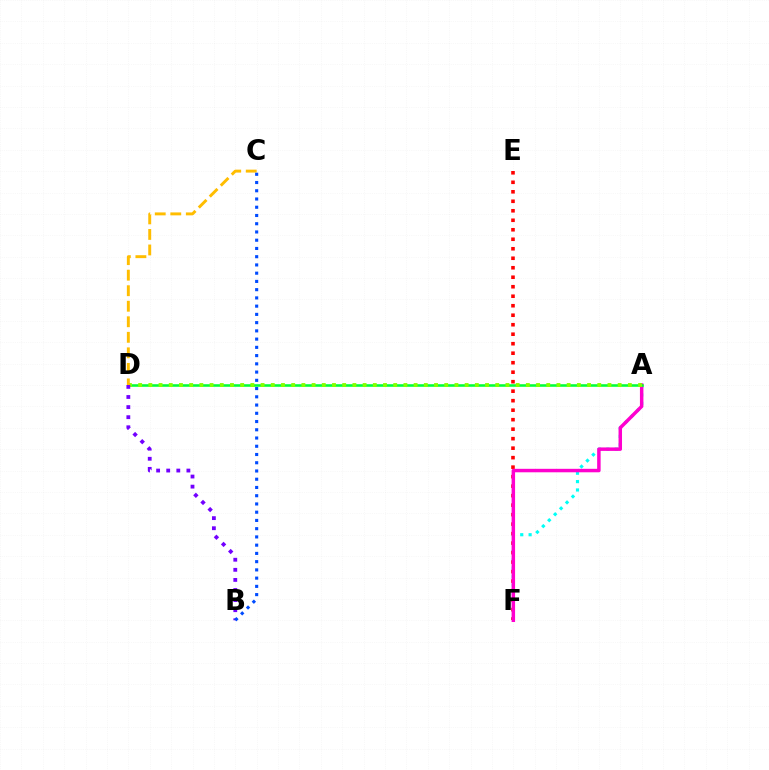{('A', 'F'): [{'color': '#00fff6', 'line_style': 'dotted', 'thickness': 2.28}, {'color': '#ff00cf', 'line_style': 'solid', 'thickness': 2.5}], ('E', 'F'): [{'color': '#ff0000', 'line_style': 'dotted', 'thickness': 2.58}], ('A', 'D'): [{'color': '#00ff39', 'line_style': 'solid', 'thickness': 1.85}, {'color': '#84ff00', 'line_style': 'dotted', 'thickness': 2.77}], ('C', 'D'): [{'color': '#ffbd00', 'line_style': 'dashed', 'thickness': 2.11}], ('B', 'D'): [{'color': '#7200ff', 'line_style': 'dotted', 'thickness': 2.74}], ('B', 'C'): [{'color': '#004bff', 'line_style': 'dotted', 'thickness': 2.24}]}